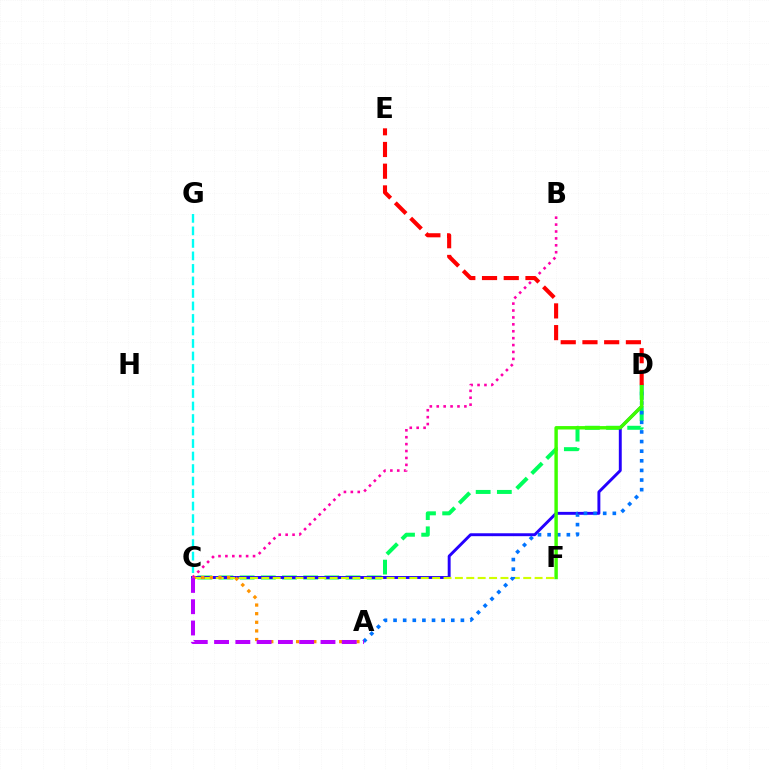{('C', 'D'): [{'color': '#00ff5c', 'line_style': 'dashed', 'thickness': 2.88}, {'color': '#2500ff', 'line_style': 'solid', 'thickness': 2.1}], ('C', 'G'): [{'color': '#00fff6', 'line_style': 'dashed', 'thickness': 1.7}], ('C', 'F'): [{'color': '#d1ff00', 'line_style': 'dashed', 'thickness': 1.55}], ('A', 'C'): [{'color': '#ff9400', 'line_style': 'dotted', 'thickness': 2.34}, {'color': '#b900ff', 'line_style': 'dashed', 'thickness': 2.89}], ('A', 'D'): [{'color': '#0074ff', 'line_style': 'dotted', 'thickness': 2.61}], ('B', 'C'): [{'color': '#ff00ac', 'line_style': 'dotted', 'thickness': 1.88}], ('D', 'F'): [{'color': '#3dff00', 'line_style': 'solid', 'thickness': 2.47}], ('D', 'E'): [{'color': '#ff0000', 'line_style': 'dashed', 'thickness': 2.95}]}